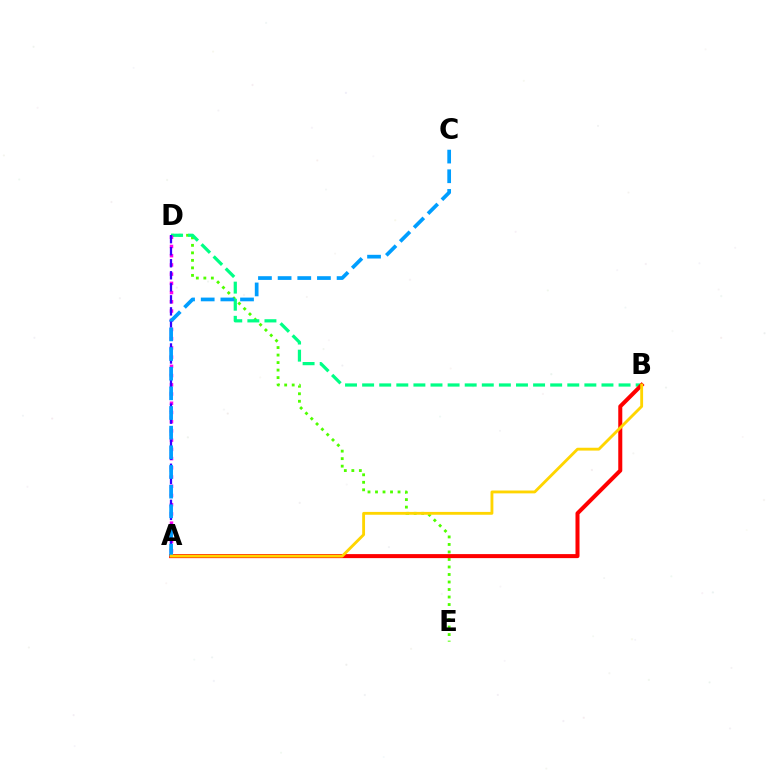{('D', 'E'): [{'color': '#4fff00', 'line_style': 'dotted', 'thickness': 2.04}], ('B', 'D'): [{'color': '#00ff86', 'line_style': 'dashed', 'thickness': 2.32}], ('A', 'D'): [{'color': '#ff00ed', 'line_style': 'dotted', 'thickness': 2.51}, {'color': '#3700ff', 'line_style': 'dashed', 'thickness': 1.63}], ('A', 'B'): [{'color': '#ff0000', 'line_style': 'solid', 'thickness': 2.9}, {'color': '#ffd500', 'line_style': 'solid', 'thickness': 2.05}], ('A', 'C'): [{'color': '#009eff', 'line_style': 'dashed', 'thickness': 2.67}]}